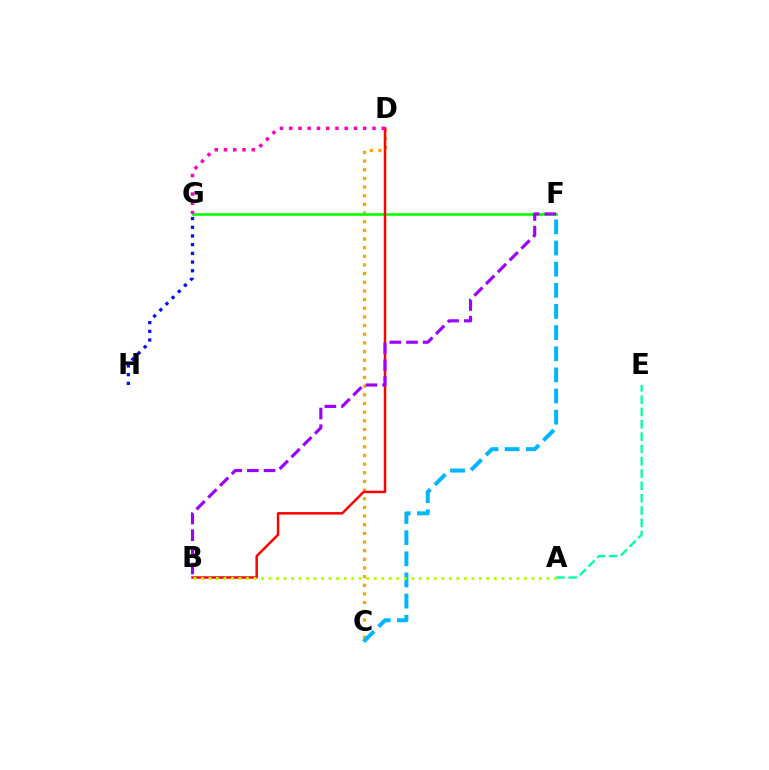{('C', 'D'): [{'color': '#ffa500', 'line_style': 'dotted', 'thickness': 2.35}], ('F', 'G'): [{'color': '#08ff00', 'line_style': 'solid', 'thickness': 1.9}], ('B', 'D'): [{'color': '#ff0000', 'line_style': 'solid', 'thickness': 1.79}], ('B', 'F'): [{'color': '#9b00ff', 'line_style': 'dashed', 'thickness': 2.26}], ('D', 'G'): [{'color': '#ff00bd', 'line_style': 'dotted', 'thickness': 2.51}], ('G', 'H'): [{'color': '#0010ff', 'line_style': 'dotted', 'thickness': 2.36}], ('A', 'E'): [{'color': '#00ff9d', 'line_style': 'dashed', 'thickness': 1.67}], ('C', 'F'): [{'color': '#00b5ff', 'line_style': 'dashed', 'thickness': 2.87}], ('A', 'B'): [{'color': '#b3ff00', 'line_style': 'dotted', 'thickness': 2.04}]}